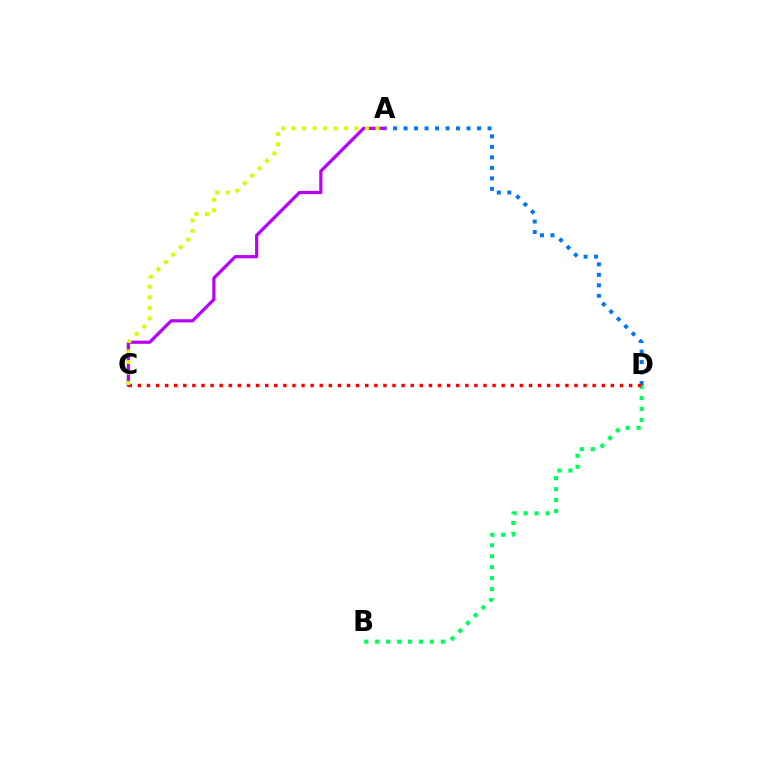{('B', 'D'): [{'color': '#00ff5c', 'line_style': 'dotted', 'thickness': 2.97}], ('A', 'C'): [{'color': '#b900ff', 'line_style': 'solid', 'thickness': 2.31}, {'color': '#d1ff00', 'line_style': 'dotted', 'thickness': 2.85}], ('A', 'D'): [{'color': '#0074ff', 'line_style': 'dotted', 'thickness': 2.85}], ('C', 'D'): [{'color': '#ff0000', 'line_style': 'dotted', 'thickness': 2.47}]}